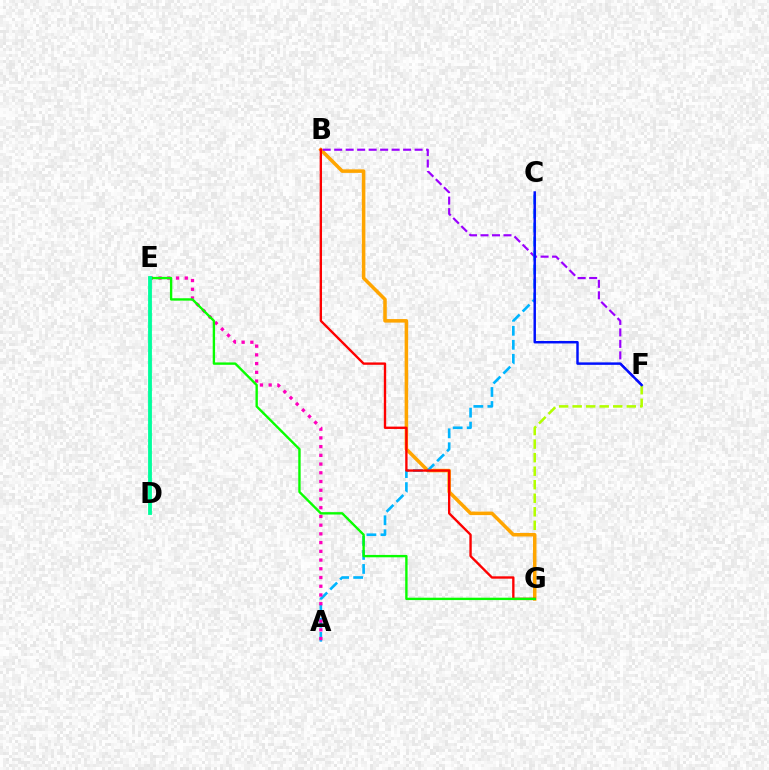{('F', 'G'): [{'color': '#b3ff00', 'line_style': 'dashed', 'thickness': 1.84}], ('B', 'G'): [{'color': '#ffa500', 'line_style': 'solid', 'thickness': 2.54}, {'color': '#ff0000', 'line_style': 'solid', 'thickness': 1.7}], ('B', 'F'): [{'color': '#9b00ff', 'line_style': 'dashed', 'thickness': 1.56}], ('A', 'C'): [{'color': '#00b5ff', 'line_style': 'dashed', 'thickness': 1.9}], ('A', 'E'): [{'color': '#ff00bd', 'line_style': 'dotted', 'thickness': 2.37}], ('E', 'G'): [{'color': '#08ff00', 'line_style': 'solid', 'thickness': 1.71}], ('C', 'F'): [{'color': '#0010ff', 'line_style': 'solid', 'thickness': 1.77}], ('D', 'E'): [{'color': '#00ff9d', 'line_style': 'solid', 'thickness': 2.75}]}